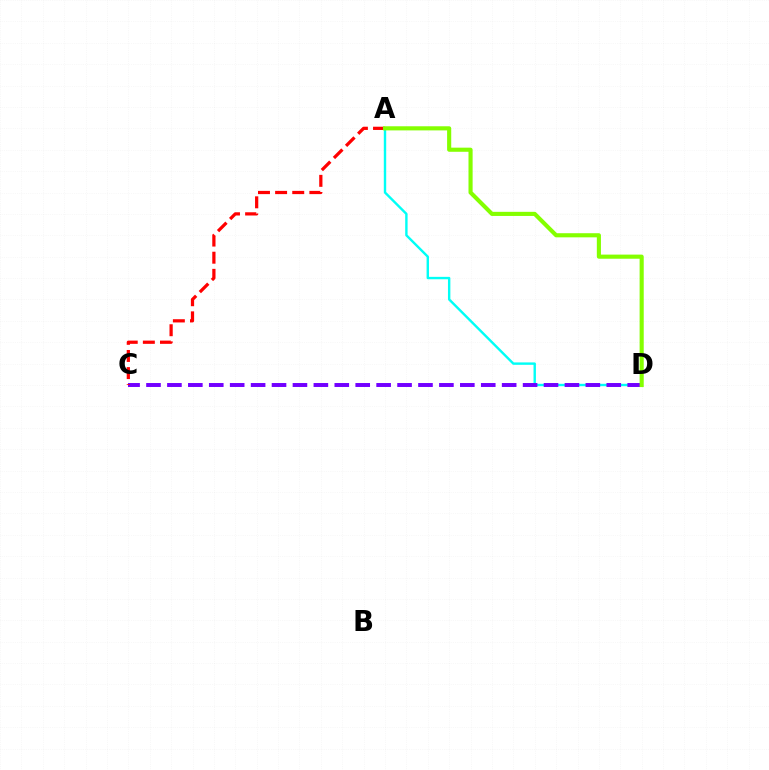{('A', 'D'): [{'color': '#00fff6', 'line_style': 'solid', 'thickness': 1.73}, {'color': '#84ff00', 'line_style': 'solid', 'thickness': 2.97}], ('C', 'D'): [{'color': '#7200ff', 'line_style': 'dashed', 'thickness': 2.84}], ('A', 'C'): [{'color': '#ff0000', 'line_style': 'dashed', 'thickness': 2.33}]}